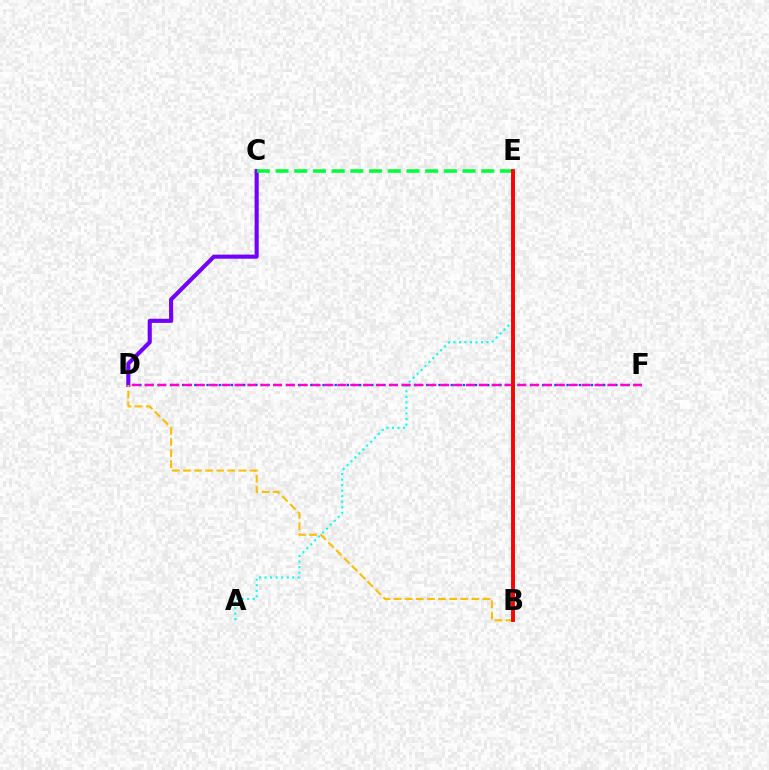{('B', 'E'): [{'color': '#84ff00', 'line_style': 'solid', 'thickness': 1.86}, {'color': '#ff0000', 'line_style': 'solid', 'thickness': 2.79}], ('D', 'F'): [{'color': '#004bff', 'line_style': 'dotted', 'thickness': 1.66}, {'color': '#ff00cf', 'line_style': 'dashed', 'thickness': 1.75}], ('C', 'D'): [{'color': '#7200ff', 'line_style': 'solid', 'thickness': 2.96}], ('A', 'E'): [{'color': '#00fff6', 'line_style': 'dotted', 'thickness': 1.5}], ('B', 'D'): [{'color': '#ffbd00', 'line_style': 'dashed', 'thickness': 1.51}], ('C', 'E'): [{'color': '#00ff39', 'line_style': 'dashed', 'thickness': 2.54}]}